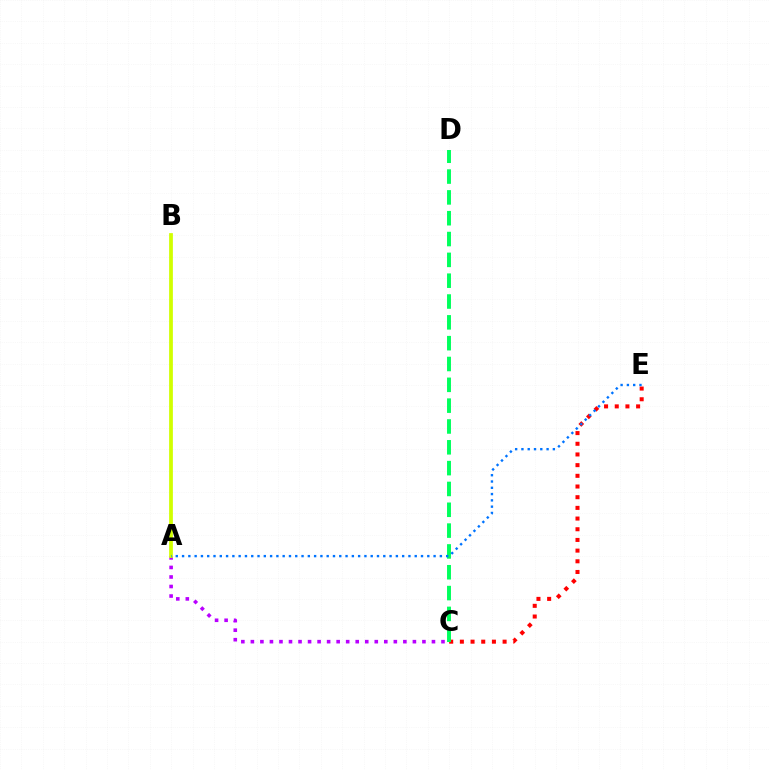{('A', 'C'): [{'color': '#b900ff', 'line_style': 'dotted', 'thickness': 2.59}], ('C', 'E'): [{'color': '#ff0000', 'line_style': 'dotted', 'thickness': 2.9}], ('C', 'D'): [{'color': '#00ff5c', 'line_style': 'dashed', 'thickness': 2.83}], ('A', 'B'): [{'color': '#d1ff00', 'line_style': 'solid', 'thickness': 2.7}], ('A', 'E'): [{'color': '#0074ff', 'line_style': 'dotted', 'thickness': 1.71}]}